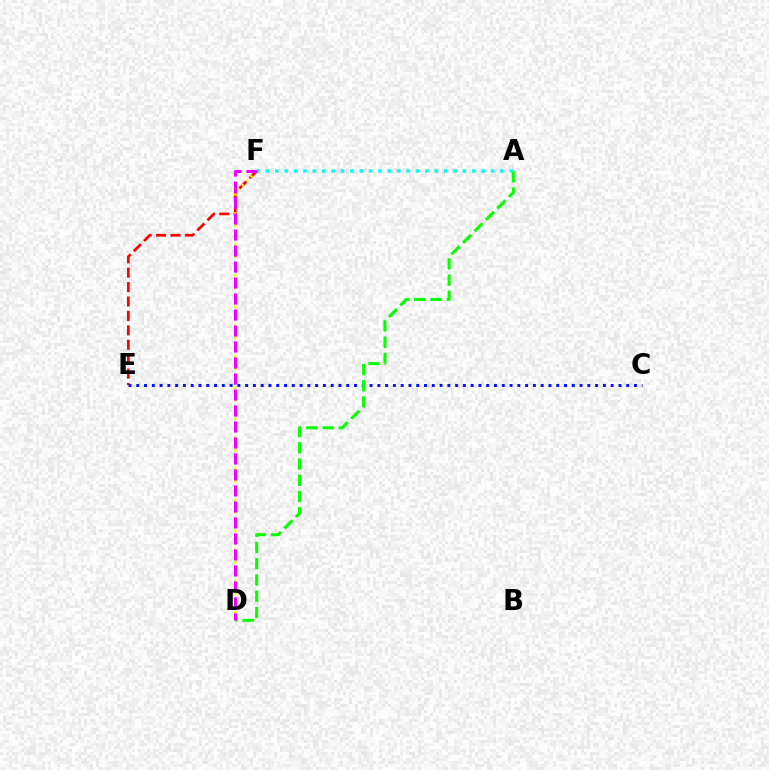{('E', 'F'): [{'color': '#ff0000', 'line_style': 'dashed', 'thickness': 1.96}], ('D', 'F'): [{'color': '#fcf500', 'line_style': 'dotted', 'thickness': 1.69}, {'color': '#ee00ff', 'line_style': 'dashed', 'thickness': 2.17}], ('A', 'F'): [{'color': '#00fff6', 'line_style': 'dotted', 'thickness': 2.55}], ('C', 'E'): [{'color': '#0010ff', 'line_style': 'dotted', 'thickness': 2.11}], ('A', 'D'): [{'color': '#08ff00', 'line_style': 'dashed', 'thickness': 2.21}]}